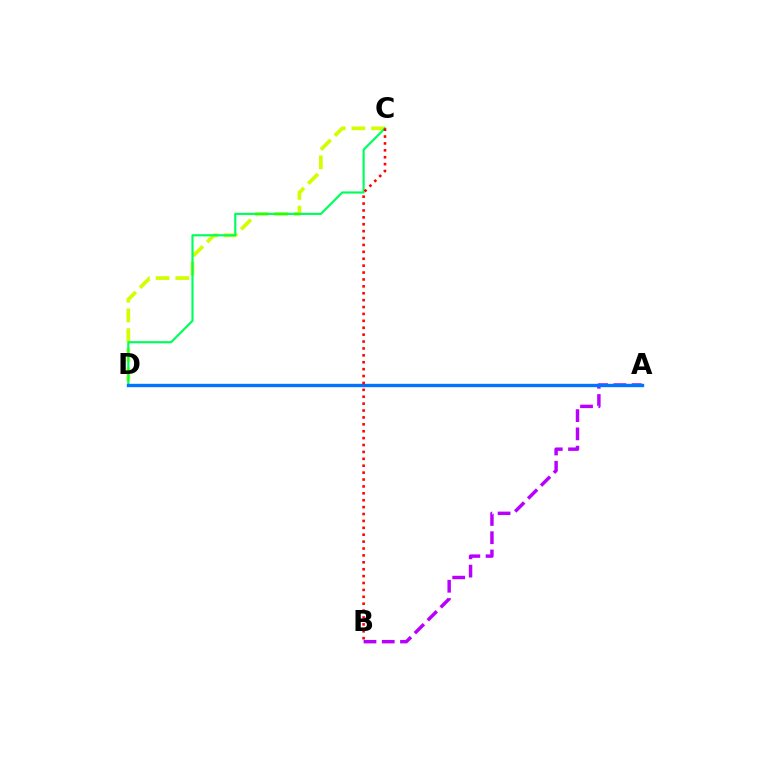{('C', 'D'): [{'color': '#d1ff00', 'line_style': 'dashed', 'thickness': 2.68}, {'color': '#00ff5c', 'line_style': 'solid', 'thickness': 1.57}], ('A', 'B'): [{'color': '#b900ff', 'line_style': 'dashed', 'thickness': 2.48}], ('A', 'D'): [{'color': '#0074ff', 'line_style': 'solid', 'thickness': 2.42}], ('B', 'C'): [{'color': '#ff0000', 'line_style': 'dotted', 'thickness': 1.87}]}